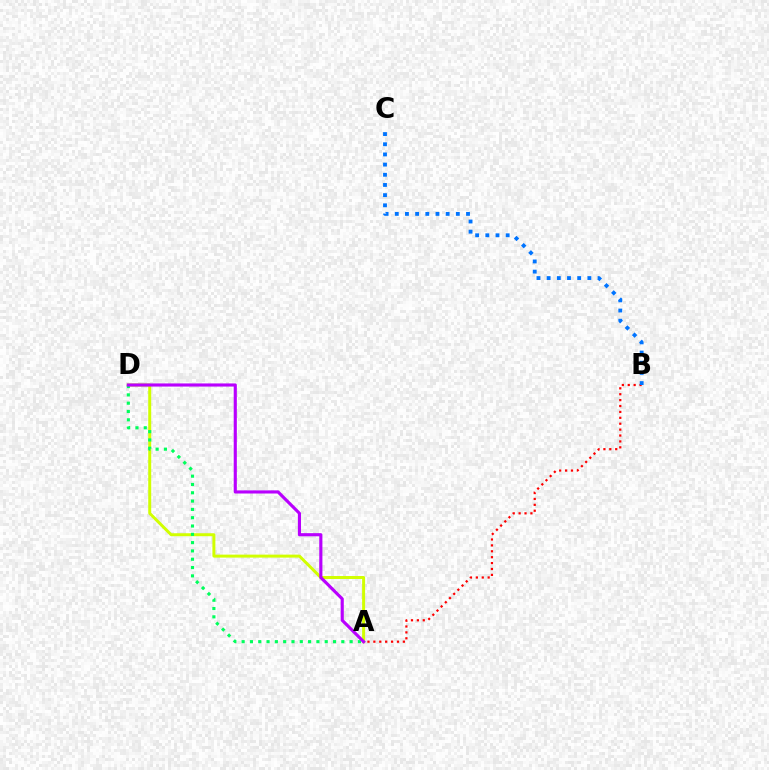{('A', 'B'): [{'color': '#ff0000', 'line_style': 'dotted', 'thickness': 1.6}], ('A', 'D'): [{'color': '#d1ff00', 'line_style': 'solid', 'thickness': 2.14}, {'color': '#00ff5c', 'line_style': 'dotted', 'thickness': 2.26}, {'color': '#b900ff', 'line_style': 'solid', 'thickness': 2.26}], ('B', 'C'): [{'color': '#0074ff', 'line_style': 'dotted', 'thickness': 2.76}]}